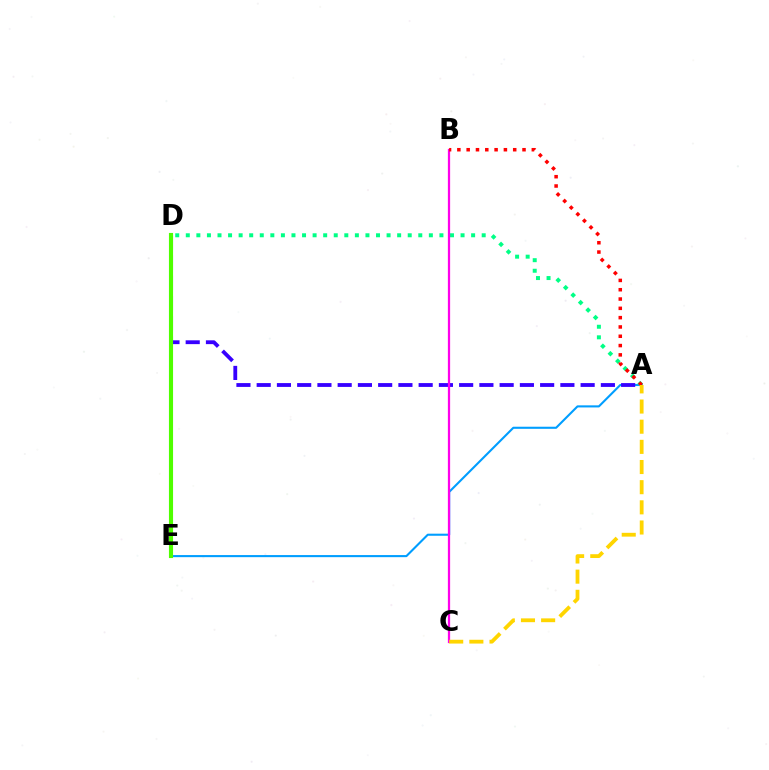{('A', 'E'): [{'color': '#009eff', 'line_style': 'solid', 'thickness': 1.51}], ('A', 'D'): [{'color': '#00ff86', 'line_style': 'dotted', 'thickness': 2.87}, {'color': '#3700ff', 'line_style': 'dashed', 'thickness': 2.75}], ('D', 'E'): [{'color': '#4fff00', 'line_style': 'solid', 'thickness': 2.97}], ('B', 'C'): [{'color': '#ff00ed', 'line_style': 'solid', 'thickness': 1.62}], ('A', 'B'): [{'color': '#ff0000', 'line_style': 'dotted', 'thickness': 2.53}], ('A', 'C'): [{'color': '#ffd500', 'line_style': 'dashed', 'thickness': 2.74}]}